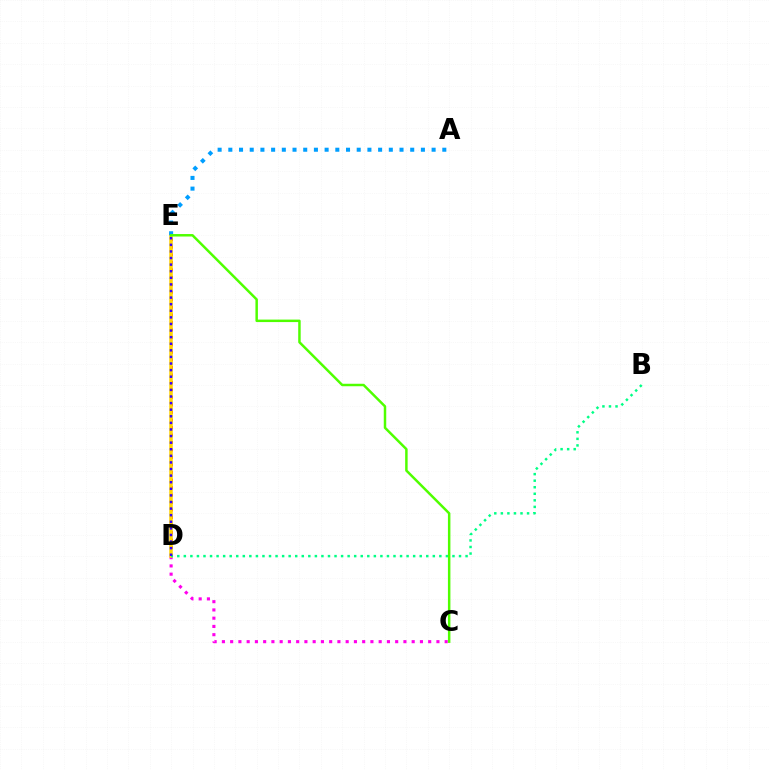{('D', 'E'): [{'color': '#ff0000', 'line_style': 'dotted', 'thickness': 2.04}, {'color': '#ffd500', 'line_style': 'solid', 'thickness': 2.54}, {'color': '#3700ff', 'line_style': 'dotted', 'thickness': 1.79}], ('C', 'D'): [{'color': '#ff00ed', 'line_style': 'dotted', 'thickness': 2.24}], ('B', 'D'): [{'color': '#00ff86', 'line_style': 'dotted', 'thickness': 1.78}], ('A', 'E'): [{'color': '#009eff', 'line_style': 'dotted', 'thickness': 2.91}], ('C', 'E'): [{'color': '#4fff00', 'line_style': 'solid', 'thickness': 1.78}]}